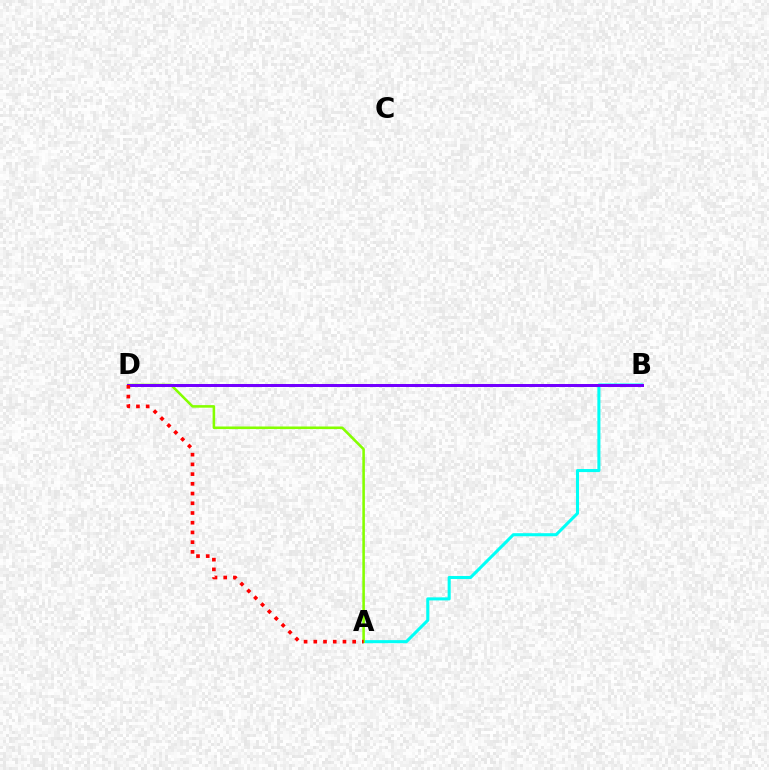{('A', 'B'): [{'color': '#00fff6', 'line_style': 'solid', 'thickness': 2.2}], ('A', 'D'): [{'color': '#84ff00', 'line_style': 'solid', 'thickness': 1.85}, {'color': '#ff0000', 'line_style': 'dotted', 'thickness': 2.64}], ('B', 'D'): [{'color': '#7200ff', 'line_style': 'solid', 'thickness': 2.16}]}